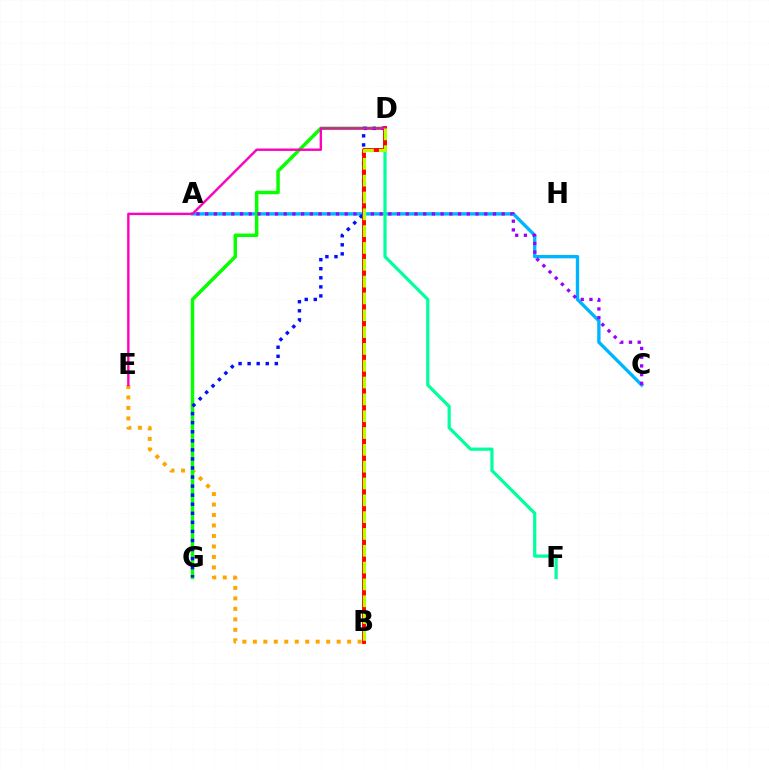{('A', 'C'): [{'color': '#00b5ff', 'line_style': 'solid', 'thickness': 2.41}, {'color': '#9b00ff', 'line_style': 'dotted', 'thickness': 2.37}], ('B', 'E'): [{'color': '#ffa500', 'line_style': 'dotted', 'thickness': 2.85}], ('D', 'F'): [{'color': '#00ff9d', 'line_style': 'solid', 'thickness': 2.31}], ('D', 'G'): [{'color': '#08ff00', 'line_style': 'solid', 'thickness': 2.5}, {'color': '#0010ff', 'line_style': 'dotted', 'thickness': 2.46}], ('B', 'D'): [{'color': '#ff0000', 'line_style': 'solid', 'thickness': 2.8}, {'color': '#b3ff00', 'line_style': 'dashed', 'thickness': 2.29}], ('D', 'E'): [{'color': '#ff00bd', 'line_style': 'solid', 'thickness': 1.72}]}